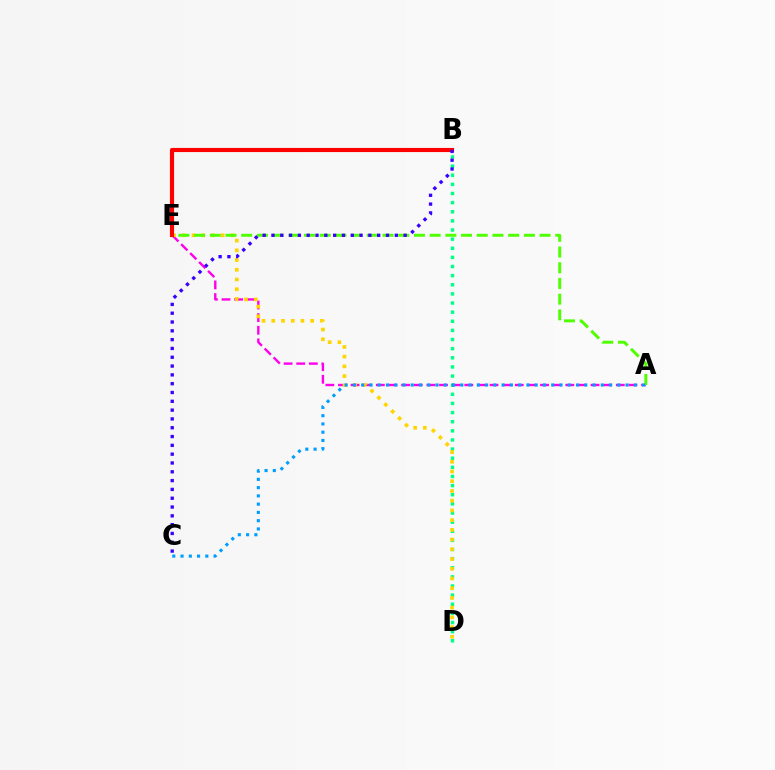{('B', 'D'): [{'color': '#00ff86', 'line_style': 'dotted', 'thickness': 2.48}], ('A', 'E'): [{'color': '#ff00ed', 'line_style': 'dashed', 'thickness': 1.72}, {'color': '#4fff00', 'line_style': 'dashed', 'thickness': 2.13}], ('D', 'E'): [{'color': '#ffd500', 'line_style': 'dotted', 'thickness': 2.64}], ('B', 'E'): [{'color': '#ff0000', 'line_style': 'solid', 'thickness': 2.97}], ('B', 'C'): [{'color': '#3700ff', 'line_style': 'dotted', 'thickness': 2.39}], ('A', 'C'): [{'color': '#009eff', 'line_style': 'dotted', 'thickness': 2.25}]}